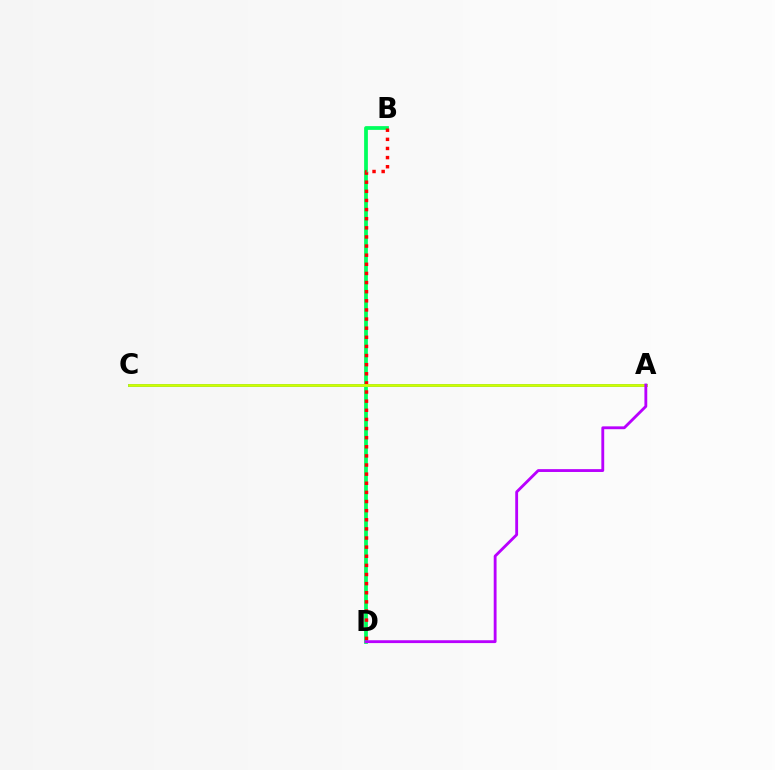{('B', 'D'): [{'color': '#00ff5c', 'line_style': 'solid', 'thickness': 2.71}, {'color': '#ff0000', 'line_style': 'dotted', 'thickness': 2.48}], ('A', 'C'): [{'color': '#0074ff', 'line_style': 'solid', 'thickness': 2.12}, {'color': '#d1ff00', 'line_style': 'solid', 'thickness': 2.0}], ('A', 'D'): [{'color': '#b900ff', 'line_style': 'solid', 'thickness': 2.04}]}